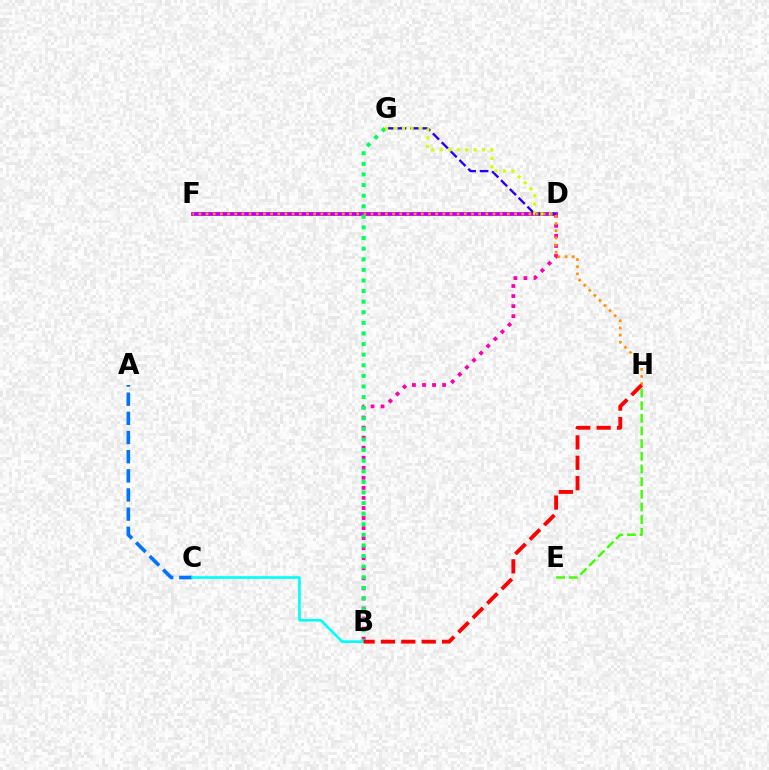{('D', 'F'): [{'color': '#b900ff', 'line_style': 'solid', 'thickness': 2.73}], ('B', 'D'): [{'color': '#ff00ac', 'line_style': 'dotted', 'thickness': 2.73}], ('D', 'G'): [{'color': '#2500ff', 'line_style': 'dashed', 'thickness': 1.7}, {'color': '#d1ff00', 'line_style': 'dotted', 'thickness': 2.3}], ('B', 'G'): [{'color': '#00ff5c', 'line_style': 'dotted', 'thickness': 2.88}], ('A', 'C'): [{'color': '#0074ff', 'line_style': 'dashed', 'thickness': 2.6}], ('E', 'H'): [{'color': '#3dff00', 'line_style': 'dashed', 'thickness': 1.72}], ('F', 'H'): [{'color': '#ff9400', 'line_style': 'dotted', 'thickness': 1.95}], ('B', 'C'): [{'color': '#00fff6', 'line_style': 'solid', 'thickness': 1.9}], ('B', 'H'): [{'color': '#ff0000', 'line_style': 'dashed', 'thickness': 2.77}]}